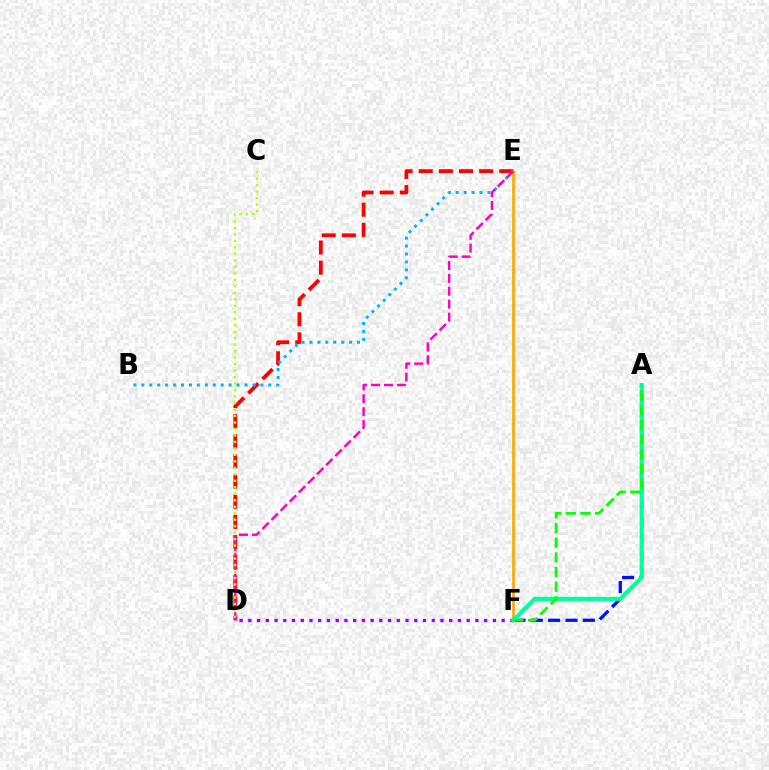{('D', 'E'): [{'color': '#ff0000', 'line_style': 'dashed', 'thickness': 2.74}, {'color': '#ff00bd', 'line_style': 'dashed', 'thickness': 1.75}], ('B', 'E'): [{'color': '#00b5ff', 'line_style': 'dotted', 'thickness': 2.16}], ('E', 'F'): [{'color': '#ffa500', 'line_style': 'solid', 'thickness': 1.89}], ('D', 'F'): [{'color': '#9b00ff', 'line_style': 'dotted', 'thickness': 2.37}], ('A', 'F'): [{'color': '#0010ff', 'line_style': 'dashed', 'thickness': 2.36}, {'color': '#00ff9d', 'line_style': 'solid', 'thickness': 2.96}, {'color': '#08ff00', 'line_style': 'dashed', 'thickness': 1.99}], ('C', 'D'): [{'color': '#b3ff00', 'line_style': 'dotted', 'thickness': 1.76}]}